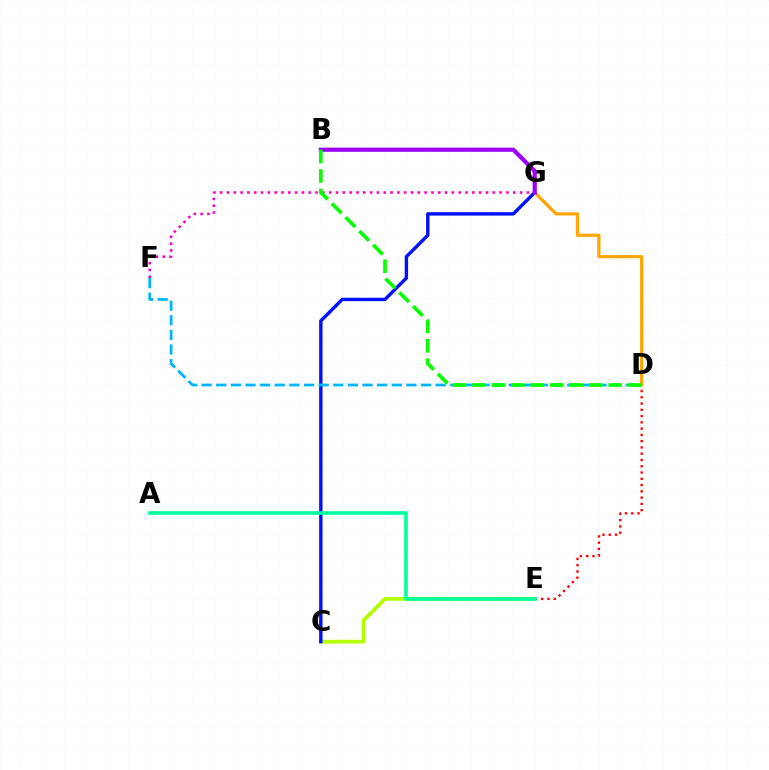{('F', 'G'): [{'color': '#ff00bd', 'line_style': 'dotted', 'thickness': 1.85}], ('C', 'E'): [{'color': '#b3ff00', 'line_style': 'solid', 'thickness': 2.69}], ('D', 'E'): [{'color': '#ff0000', 'line_style': 'dotted', 'thickness': 1.7}], ('C', 'G'): [{'color': '#0010ff', 'line_style': 'solid', 'thickness': 2.44}], ('A', 'E'): [{'color': '#00ff9d', 'line_style': 'solid', 'thickness': 2.6}], ('D', 'F'): [{'color': '#00b5ff', 'line_style': 'dashed', 'thickness': 1.99}], ('D', 'G'): [{'color': '#ffa500', 'line_style': 'solid', 'thickness': 2.3}], ('B', 'G'): [{'color': '#9b00ff', 'line_style': 'solid', 'thickness': 2.99}], ('B', 'D'): [{'color': '#08ff00', 'line_style': 'dashed', 'thickness': 2.64}]}